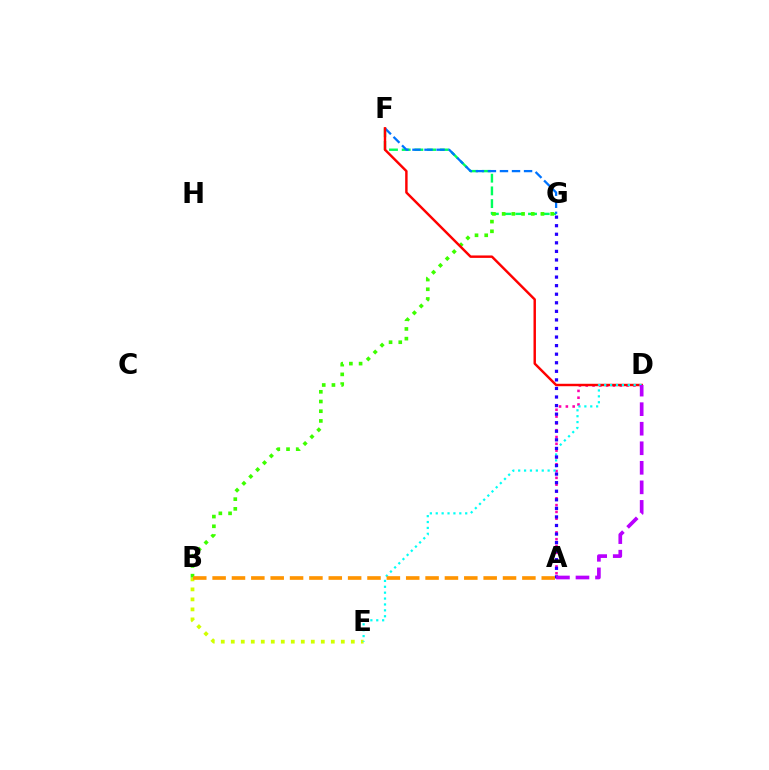{('B', 'E'): [{'color': '#d1ff00', 'line_style': 'dotted', 'thickness': 2.72}], ('F', 'G'): [{'color': '#00ff5c', 'line_style': 'dashed', 'thickness': 1.73}, {'color': '#0074ff', 'line_style': 'dashed', 'thickness': 1.64}], ('B', 'G'): [{'color': '#3dff00', 'line_style': 'dotted', 'thickness': 2.64}], ('A', 'D'): [{'color': '#ff00ac', 'line_style': 'dotted', 'thickness': 1.85}, {'color': '#b900ff', 'line_style': 'dashed', 'thickness': 2.66}], ('D', 'F'): [{'color': '#ff0000', 'line_style': 'solid', 'thickness': 1.76}], ('D', 'E'): [{'color': '#00fff6', 'line_style': 'dotted', 'thickness': 1.6}], ('A', 'G'): [{'color': '#2500ff', 'line_style': 'dotted', 'thickness': 2.33}], ('A', 'B'): [{'color': '#ff9400', 'line_style': 'dashed', 'thickness': 2.63}]}